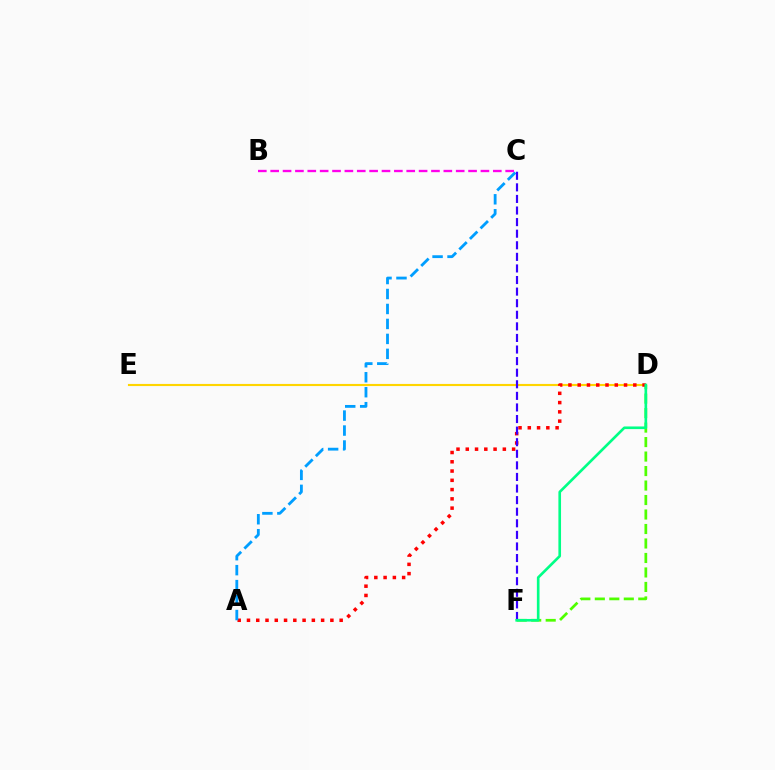{('D', 'F'): [{'color': '#4fff00', 'line_style': 'dashed', 'thickness': 1.97}, {'color': '#00ff86', 'line_style': 'solid', 'thickness': 1.9}], ('D', 'E'): [{'color': '#ffd500', 'line_style': 'solid', 'thickness': 1.53}], ('A', 'D'): [{'color': '#ff0000', 'line_style': 'dotted', 'thickness': 2.52}], ('A', 'C'): [{'color': '#009eff', 'line_style': 'dashed', 'thickness': 2.03}], ('B', 'C'): [{'color': '#ff00ed', 'line_style': 'dashed', 'thickness': 1.68}], ('C', 'F'): [{'color': '#3700ff', 'line_style': 'dashed', 'thickness': 1.57}]}